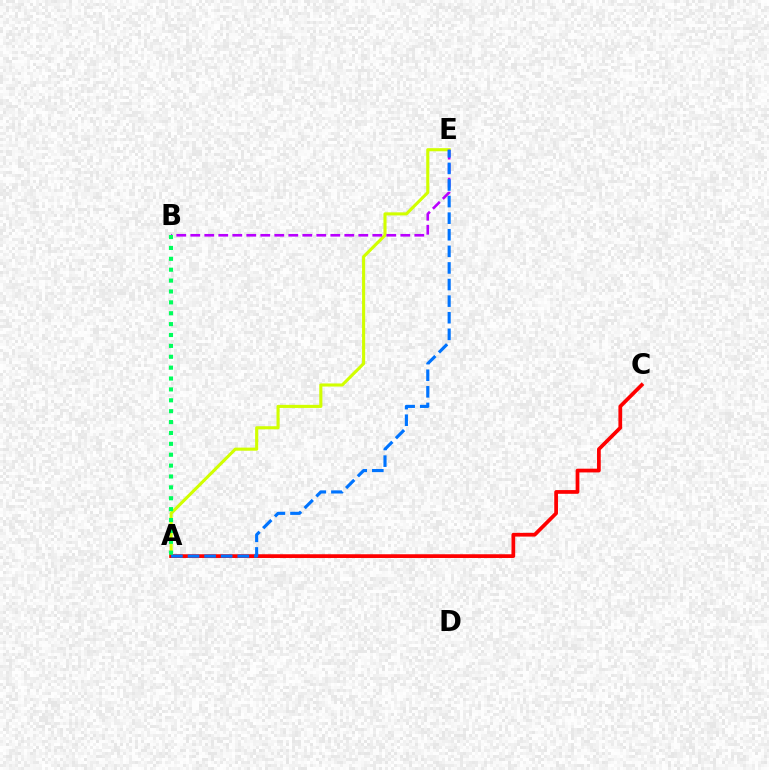{('A', 'E'): [{'color': '#d1ff00', 'line_style': 'solid', 'thickness': 2.23}, {'color': '#0074ff', 'line_style': 'dashed', 'thickness': 2.25}], ('A', 'C'): [{'color': '#ff0000', 'line_style': 'solid', 'thickness': 2.69}], ('B', 'E'): [{'color': '#b900ff', 'line_style': 'dashed', 'thickness': 1.9}], ('A', 'B'): [{'color': '#00ff5c', 'line_style': 'dotted', 'thickness': 2.96}]}